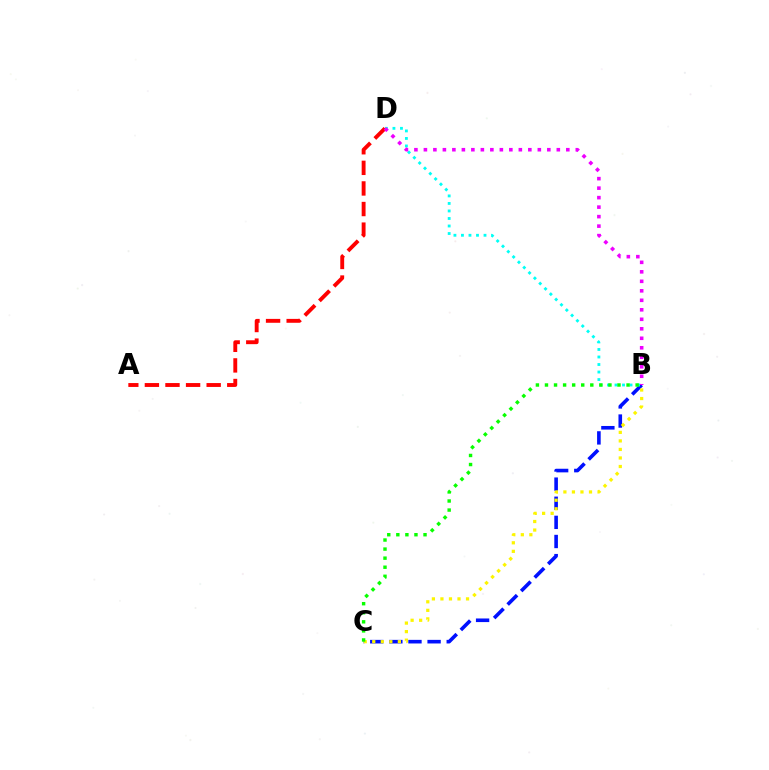{('B', 'C'): [{'color': '#0010ff', 'line_style': 'dashed', 'thickness': 2.6}, {'color': '#fcf500', 'line_style': 'dotted', 'thickness': 2.32}, {'color': '#08ff00', 'line_style': 'dotted', 'thickness': 2.46}], ('B', 'D'): [{'color': '#00fff6', 'line_style': 'dotted', 'thickness': 2.04}, {'color': '#ee00ff', 'line_style': 'dotted', 'thickness': 2.58}], ('A', 'D'): [{'color': '#ff0000', 'line_style': 'dashed', 'thickness': 2.8}]}